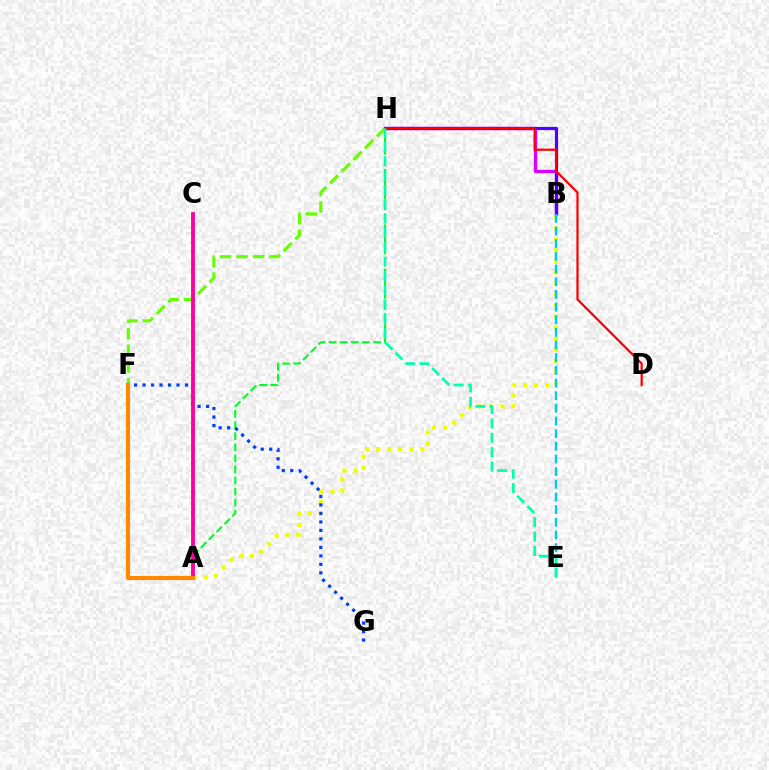{('B', 'H'): [{'color': '#d600ff', 'line_style': 'solid', 'thickness': 2.41}, {'color': '#4f00ff', 'line_style': 'solid', 'thickness': 2.3}], ('A', 'H'): [{'color': '#00ff27', 'line_style': 'dashed', 'thickness': 1.51}], ('A', 'B'): [{'color': '#eeff00', 'line_style': 'dotted', 'thickness': 3.0}], ('F', 'H'): [{'color': '#66ff00', 'line_style': 'dashed', 'thickness': 2.25}], ('F', 'G'): [{'color': '#003fff', 'line_style': 'dotted', 'thickness': 2.31}], ('B', 'E'): [{'color': '#00c7ff', 'line_style': 'dashed', 'thickness': 1.72}], ('D', 'H'): [{'color': '#ff0000', 'line_style': 'solid', 'thickness': 1.61}], ('E', 'H'): [{'color': '#00ffaf', 'line_style': 'dashed', 'thickness': 1.95}], ('A', 'C'): [{'color': '#ff00a0', 'line_style': 'solid', 'thickness': 2.78}], ('A', 'F'): [{'color': '#ff8800', 'line_style': 'solid', 'thickness': 2.95}]}